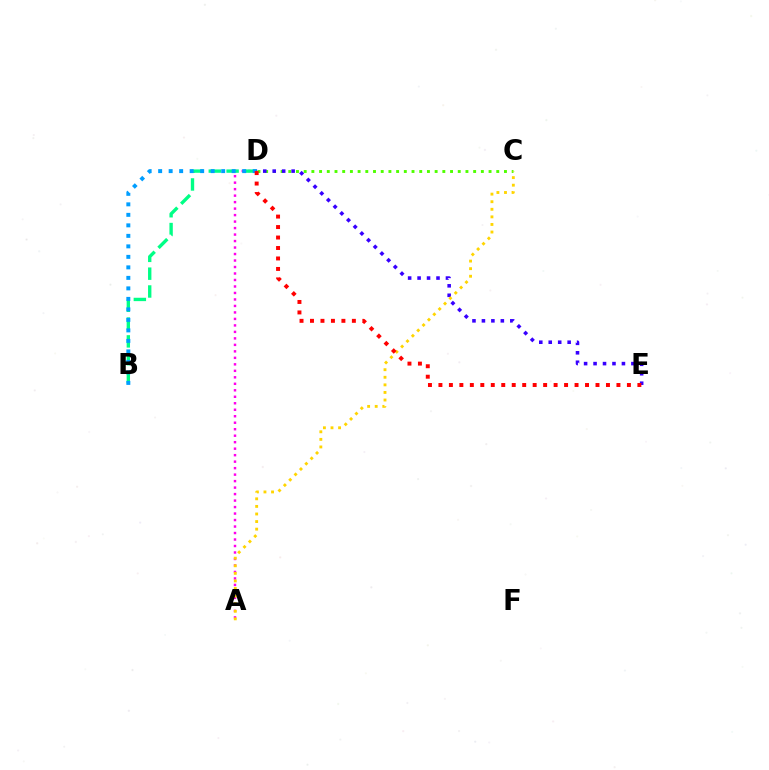{('C', 'D'): [{'color': '#4fff00', 'line_style': 'dotted', 'thickness': 2.09}], ('A', 'D'): [{'color': '#ff00ed', 'line_style': 'dotted', 'thickness': 1.76}], ('B', 'D'): [{'color': '#00ff86', 'line_style': 'dashed', 'thickness': 2.42}, {'color': '#009eff', 'line_style': 'dotted', 'thickness': 2.85}], ('D', 'E'): [{'color': '#3700ff', 'line_style': 'dotted', 'thickness': 2.57}, {'color': '#ff0000', 'line_style': 'dotted', 'thickness': 2.85}], ('A', 'C'): [{'color': '#ffd500', 'line_style': 'dotted', 'thickness': 2.06}]}